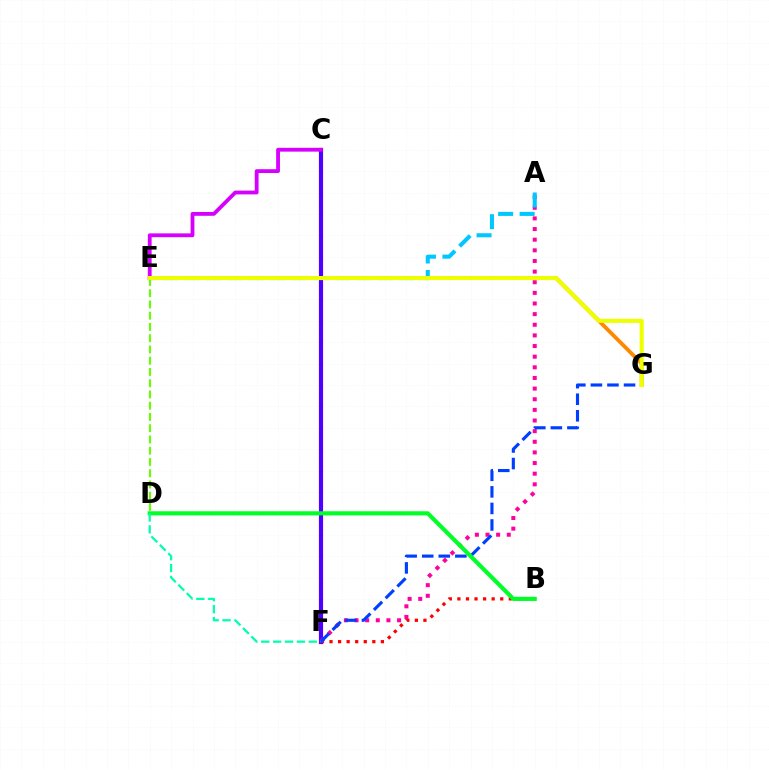{('B', 'F'): [{'color': '#ff0000', 'line_style': 'dotted', 'thickness': 2.33}], ('E', 'G'): [{'color': '#ff8800', 'line_style': 'solid', 'thickness': 2.76}, {'color': '#eeff00', 'line_style': 'solid', 'thickness': 2.92}], ('D', 'E'): [{'color': '#66ff00', 'line_style': 'dashed', 'thickness': 1.53}], ('C', 'F'): [{'color': '#4f00ff', 'line_style': 'solid', 'thickness': 3.0}], ('A', 'F'): [{'color': '#ff00a0', 'line_style': 'dotted', 'thickness': 2.89}], ('C', 'E'): [{'color': '#d600ff', 'line_style': 'solid', 'thickness': 2.75}], ('A', 'E'): [{'color': '#00c7ff', 'line_style': 'dashed', 'thickness': 2.92}], ('F', 'G'): [{'color': '#003fff', 'line_style': 'dashed', 'thickness': 2.25}], ('B', 'D'): [{'color': '#00ff27', 'line_style': 'solid', 'thickness': 2.96}], ('D', 'F'): [{'color': '#00ffaf', 'line_style': 'dashed', 'thickness': 1.62}]}